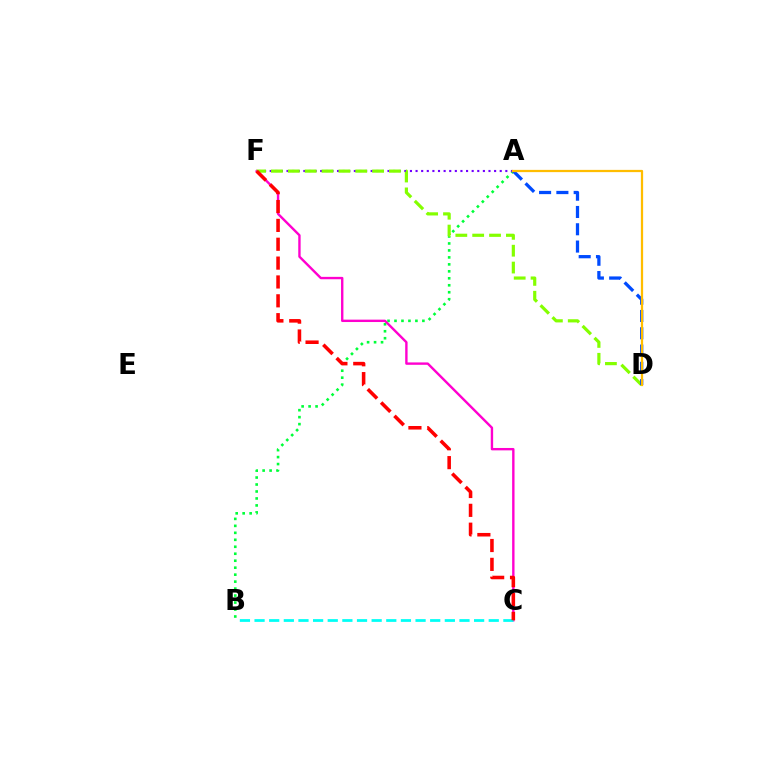{('A', 'B'): [{'color': '#00ff39', 'line_style': 'dotted', 'thickness': 1.89}], ('A', 'F'): [{'color': '#7200ff', 'line_style': 'dotted', 'thickness': 1.52}], ('C', 'F'): [{'color': '#ff00cf', 'line_style': 'solid', 'thickness': 1.72}, {'color': '#ff0000', 'line_style': 'dashed', 'thickness': 2.56}], ('B', 'C'): [{'color': '#00fff6', 'line_style': 'dashed', 'thickness': 1.99}], ('D', 'F'): [{'color': '#84ff00', 'line_style': 'dashed', 'thickness': 2.29}], ('A', 'D'): [{'color': '#004bff', 'line_style': 'dashed', 'thickness': 2.35}, {'color': '#ffbd00', 'line_style': 'solid', 'thickness': 1.61}]}